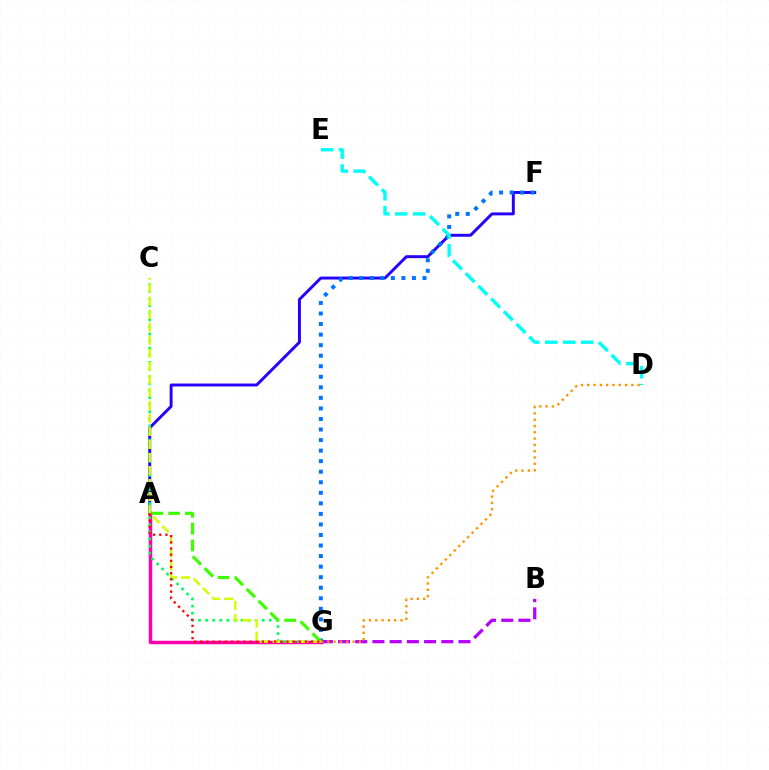{('A', 'F'): [{'color': '#2500ff', 'line_style': 'solid', 'thickness': 2.11}], ('F', 'G'): [{'color': '#0074ff', 'line_style': 'dotted', 'thickness': 2.87}], ('A', 'G'): [{'color': '#ff00ac', 'line_style': 'solid', 'thickness': 2.52}, {'color': '#3dff00', 'line_style': 'dashed', 'thickness': 2.29}, {'color': '#ff0000', 'line_style': 'dotted', 'thickness': 1.67}], ('D', 'E'): [{'color': '#00fff6', 'line_style': 'dashed', 'thickness': 2.44}], ('C', 'G'): [{'color': '#00ff5c', 'line_style': 'dotted', 'thickness': 1.92}, {'color': '#d1ff00', 'line_style': 'dashed', 'thickness': 1.77}], ('B', 'G'): [{'color': '#b900ff', 'line_style': 'dashed', 'thickness': 2.34}], ('D', 'G'): [{'color': '#ff9400', 'line_style': 'dotted', 'thickness': 1.71}]}